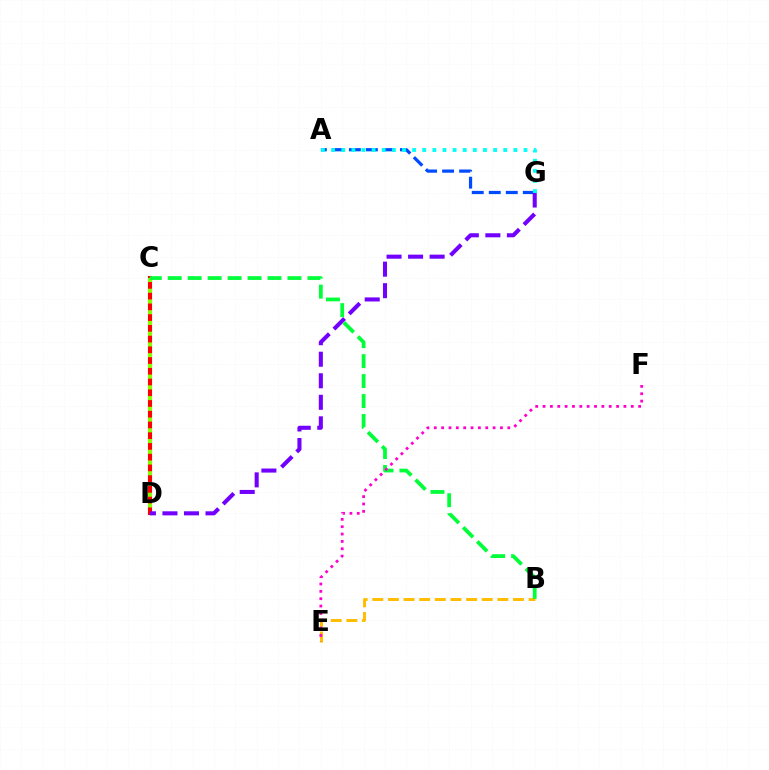{('A', 'G'): [{'color': '#004bff', 'line_style': 'dashed', 'thickness': 2.31}, {'color': '#00fff6', 'line_style': 'dotted', 'thickness': 2.75}], ('C', 'D'): [{'color': '#ff0000', 'line_style': 'solid', 'thickness': 2.96}, {'color': '#84ff00', 'line_style': 'dotted', 'thickness': 2.92}], ('D', 'G'): [{'color': '#7200ff', 'line_style': 'dashed', 'thickness': 2.93}], ('B', 'E'): [{'color': '#ffbd00', 'line_style': 'dashed', 'thickness': 2.12}], ('B', 'C'): [{'color': '#00ff39', 'line_style': 'dashed', 'thickness': 2.71}], ('E', 'F'): [{'color': '#ff00cf', 'line_style': 'dotted', 'thickness': 2.0}]}